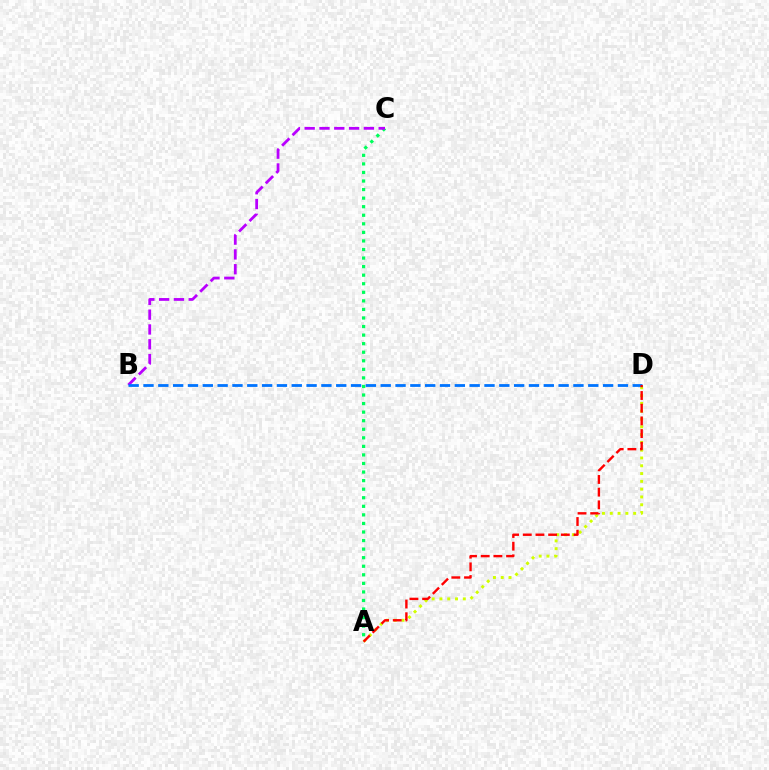{('A', 'D'): [{'color': '#d1ff00', 'line_style': 'dotted', 'thickness': 2.12}, {'color': '#ff0000', 'line_style': 'dashed', 'thickness': 1.72}], ('A', 'C'): [{'color': '#00ff5c', 'line_style': 'dotted', 'thickness': 2.33}], ('B', 'C'): [{'color': '#b900ff', 'line_style': 'dashed', 'thickness': 2.01}], ('B', 'D'): [{'color': '#0074ff', 'line_style': 'dashed', 'thickness': 2.01}]}